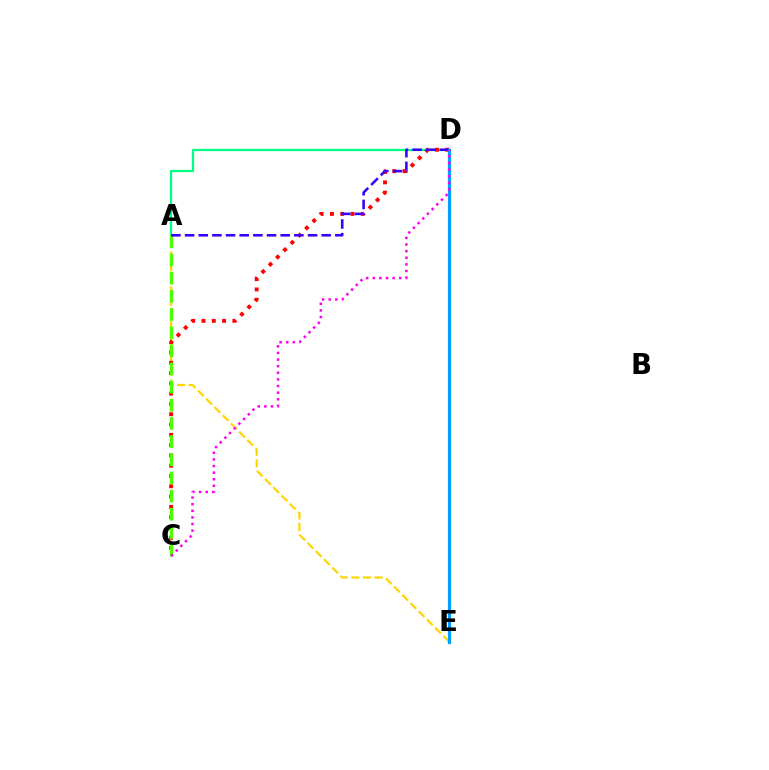{('A', 'D'): [{'color': '#00ff86', 'line_style': 'solid', 'thickness': 1.61}, {'color': '#3700ff', 'line_style': 'dashed', 'thickness': 1.86}], ('A', 'E'): [{'color': '#ffd500', 'line_style': 'dashed', 'thickness': 1.58}], ('C', 'D'): [{'color': '#ff0000', 'line_style': 'dotted', 'thickness': 2.8}, {'color': '#ff00ed', 'line_style': 'dotted', 'thickness': 1.8}], ('A', 'C'): [{'color': '#4fff00', 'line_style': 'dashed', 'thickness': 2.47}], ('D', 'E'): [{'color': '#009eff', 'line_style': 'solid', 'thickness': 2.3}]}